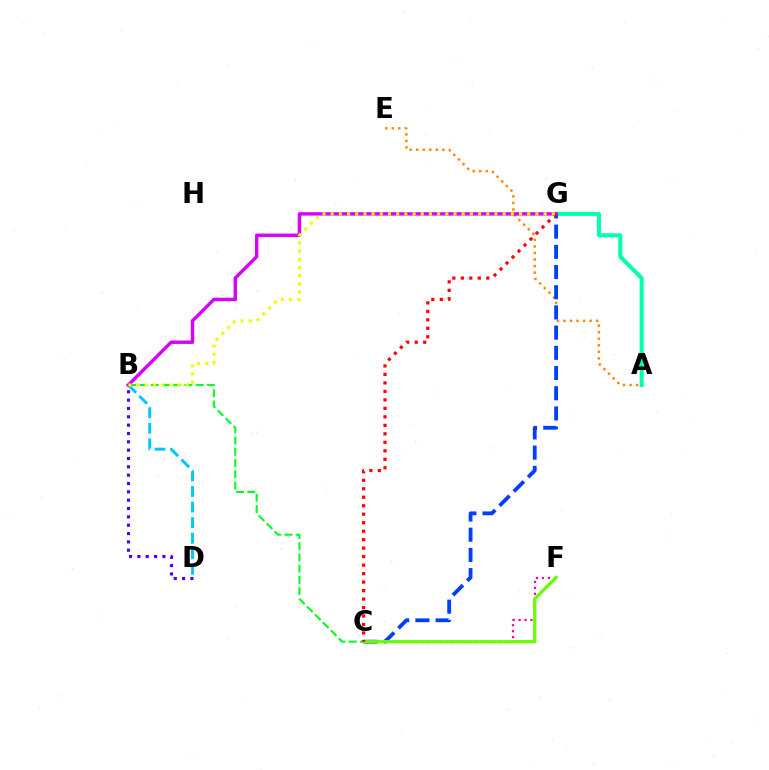{('B', 'D'): [{'color': '#00c7ff', 'line_style': 'dashed', 'thickness': 2.12}, {'color': '#4f00ff', 'line_style': 'dotted', 'thickness': 2.27}], ('A', 'G'): [{'color': '#00ffaf', 'line_style': 'solid', 'thickness': 2.91}], ('C', 'F'): [{'color': '#ff00a0', 'line_style': 'dotted', 'thickness': 1.61}, {'color': '#66ff00', 'line_style': 'solid', 'thickness': 2.31}], ('A', 'E'): [{'color': '#ff8800', 'line_style': 'dotted', 'thickness': 1.78}], ('C', 'G'): [{'color': '#003fff', 'line_style': 'dashed', 'thickness': 2.74}, {'color': '#ff0000', 'line_style': 'dotted', 'thickness': 2.3}], ('B', 'C'): [{'color': '#00ff27', 'line_style': 'dashed', 'thickness': 1.53}], ('B', 'G'): [{'color': '#d600ff', 'line_style': 'solid', 'thickness': 2.46}, {'color': '#eeff00', 'line_style': 'dotted', 'thickness': 2.23}]}